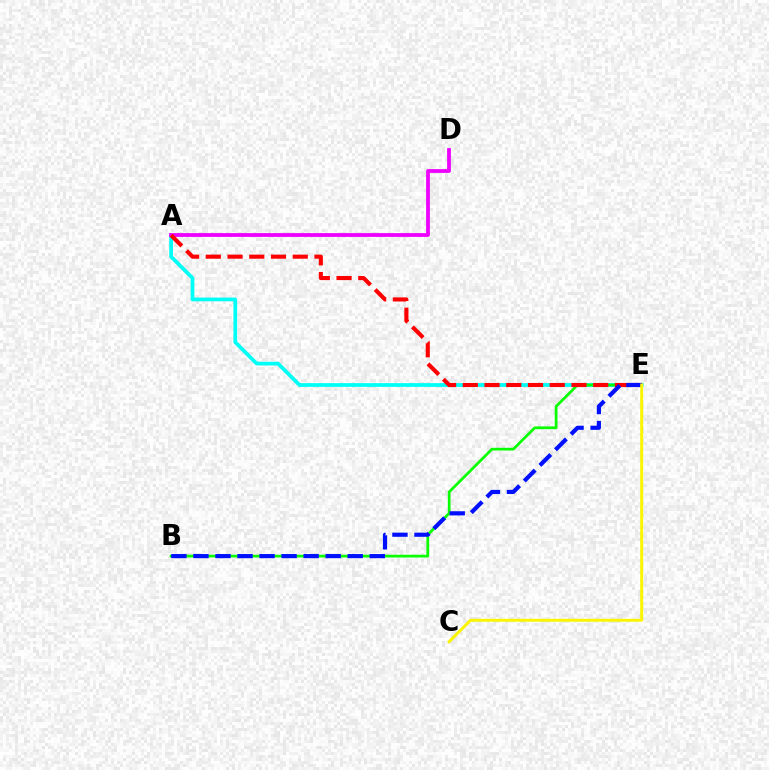{('A', 'E'): [{'color': '#00fff6', 'line_style': 'solid', 'thickness': 2.7}, {'color': '#ff0000', 'line_style': 'dashed', 'thickness': 2.95}], ('B', 'E'): [{'color': '#08ff00', 'line_style': 'solid', 'thickness': 1.96}, {'color': '#0010ff', 'line_style': 'dashed', 'thickness': 2.99}], ('A', 'D'): [{'color': '#ee00ff', 'line_style': 'solid', 'thickness': 2.72}], ('C', 'E'): [{'color': '#fcf500', 'line_style': 'solid', 'thickness': 2.11}]}